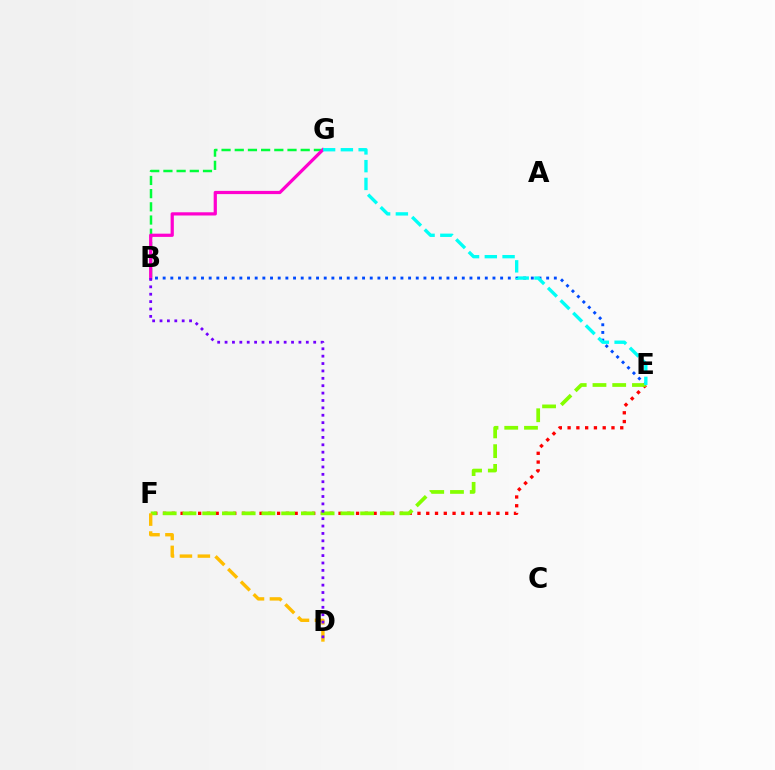{('B', 'G'): [{'color': '#00ff39', 'line_style': 'dashed', 'thickness': 1.79}, {'color': '#ff00cf', 'line_style': 'solid', 'thickness': 2.32}], ('E', 'F'): [{'color': '#ff0000', 'line_style': 'dotted', 'thickness': 2.38}, {'color': '#84ff00', 'line_style': 'dashed', 'thickness': 2.68}], ('B', 'E'): [{'color': '#004bff', 'line_style': 'dotted', 'thickness': 2.08}], ('E', 'G'): [{'color': '#00fff6', 'line_style': 'dashed', 'thickness': 2.41}], ('D', 'F'): [{'color': '#ffbd00', 'line_style': 'dashed', 'thickness': 2.44}], ('B', 'D'): [{'color': '#7200ff', 'line_style': 'dotted', 'thickness': 2.01}]}